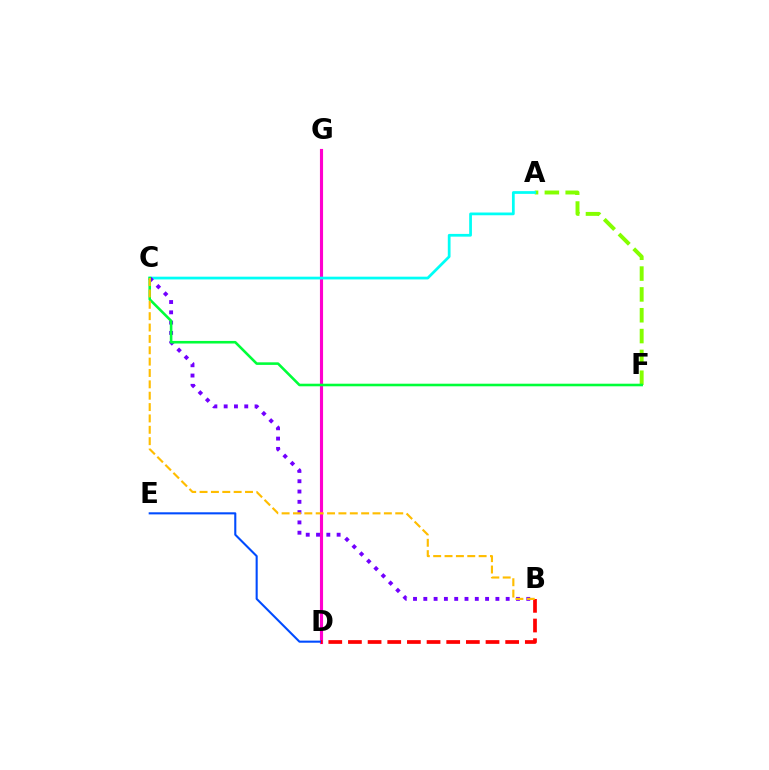{('A', 'F'): [{'color': '#84ff00', 'line_style': 'dashed', 'thickness': 2.83}], ('D', 'G'): [{'color': '#ff00cf', 'line_style': 'solid', 'thickness': 2.25}], ('A', 'C'): [{'color': '#00fff6', 'line_style': 'solid', 'thickness': 1.98}], ('D', 'E'): [{'color': '#004bff', 'line_style': 'solid', 'thickness': 1.5}], ('B', 'C'): [{'color': '#7200ff', 'line_style': 'dotted', 'thickness': 2.8}, {'color': '#ffbd00', 'line_style': 'dashed', 'thickness': 1.54}], ('B', 'D'): [{'color': '#ff0000', 'line_style': 'dashed', 'thickness': 2.67}], ('C', 'F'): [{'color': '#00ff39', 'line_style': 'solid', 'thickness': 1.86}]}